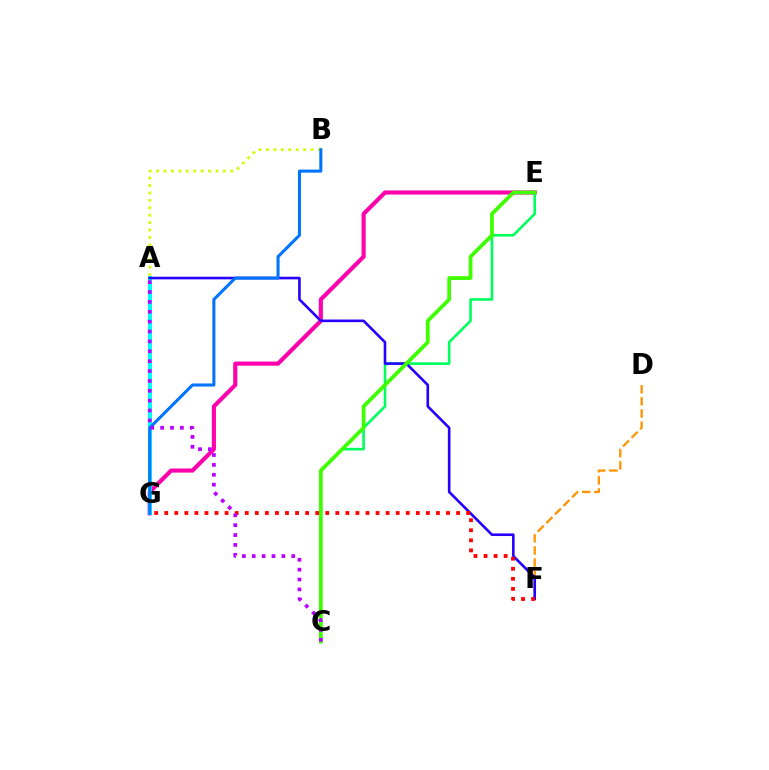{('E', 'G'): [{'color': '#ff00ac', 'line_style': 'solid', 'thickness': 2.97}], ('D', 'F'): [{'color': '#ff9400', 'line_style': 'dashed', 'thickness': 1.65}], ('C', 'E'): [{'color': '#00ff5c', 'line_style': 'solid', 'thickness': 1.88}, {'color': '#3dff00', 'line_style': 'solid', 'thickness': 2.7}], ('A', 'B'): [{'color': '#d1ff00', 'line_style': 'dotted', 'thickness': 2.02}], ('A', 'G'): [{'color': '#00fff6', 'line_style': 'solid', 'thickness': 2.87}], ('A', 'F'): [{'color': '#2500ff', 'line_style': 'solid', 'thickness': 1.88}], ('B', 'G'): [{'color': '#0074ff', 'line_style': 'solid', 'thickness': 2.19}], ('F', 'G'): [{'color': '#ff0000', 'line_style': 'dotted', 'thickness': 2.73}], ('A', 'C'): [{'color': '#b900ff', 'line_style': 'dotted', 'thickness': 2.68}]}